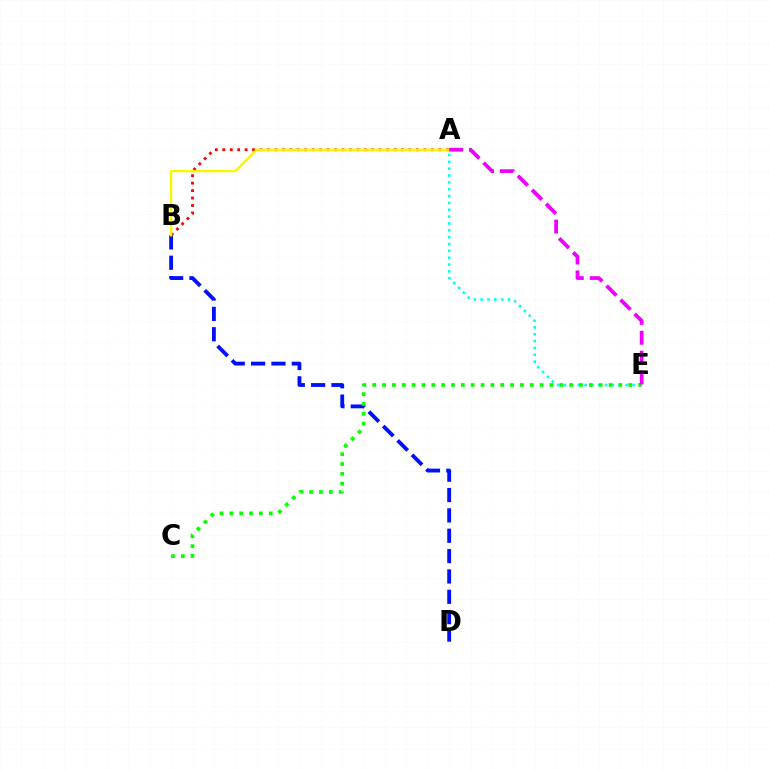{('A', 'B'): [{'color': '#ff0000', 'line_style': 'dotted', 'thickness': 2.02}, {'color': '#fcf500', 'line_style': 'solid', 'thickness': 1.67}], ('B', 'D'): [{'color': '#0010ff', 'line_style': 'dashed', 'thickness': 2.76}], ('A', 'E'): [{'color': '#00fff6', 'line_style': 'dotted', 'thickness': 1.86}, {'color': '#ee00ff', 'line_style': 'dashed', 'thickness': 2.7}], ('C', 'E'): [{'color': '#08ff00', 'line_style': 'dotted', 'thickness': 2.68}]}